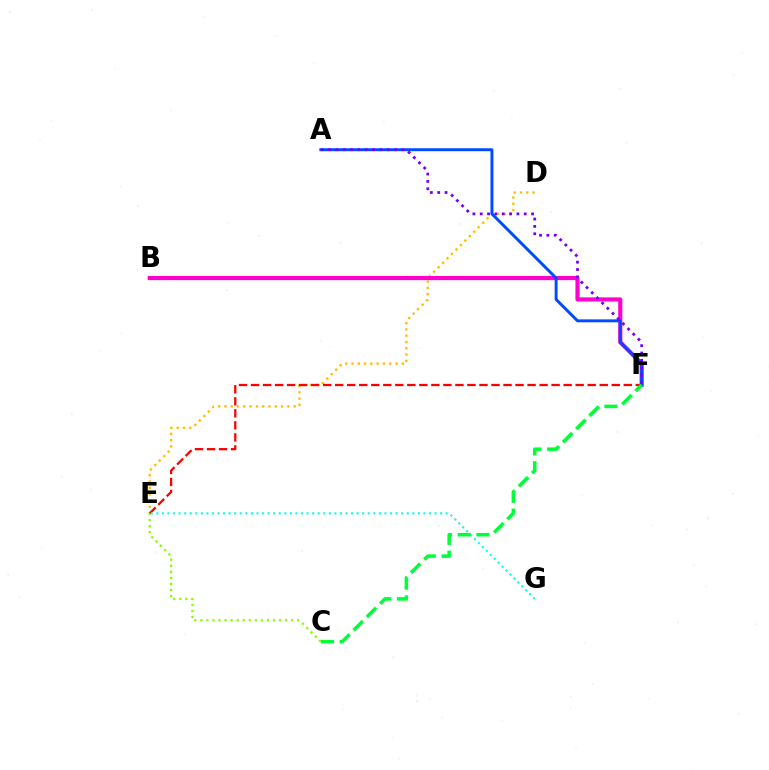{('D', 'E'): [{'color': '#ffbd00', 'line_style': 'dotted', 'thickness': 1.71}], ('C', 'E'): [{'color': '#84ff00', 'line_style': 'dotted', 'thickness': 1.65}], ('E', 'F'): [{'color': '#ff0000', 'line_style': 'dashed', 'thickness': 1.63}], ('B', 'F'): [{'color': '#ff00cf', 'line_style': 'solid', 'thickness': 2.98}], ('A', 'F'): [{'color': '#004bff', 'line_style': 'solid', 'thickness': 2.12}, {'color': '#7200ff', 'line_style': 'dotted', 'thickness': 1.99}], ('E', 'G'): [{'color': '#00fff6', 'line_style': 'dotted', 'thickness': 1.51}], ('C', 'F'): [{'color': '#00ff39', 'line_style': 'dashed', 'thickness': 2.55}]}